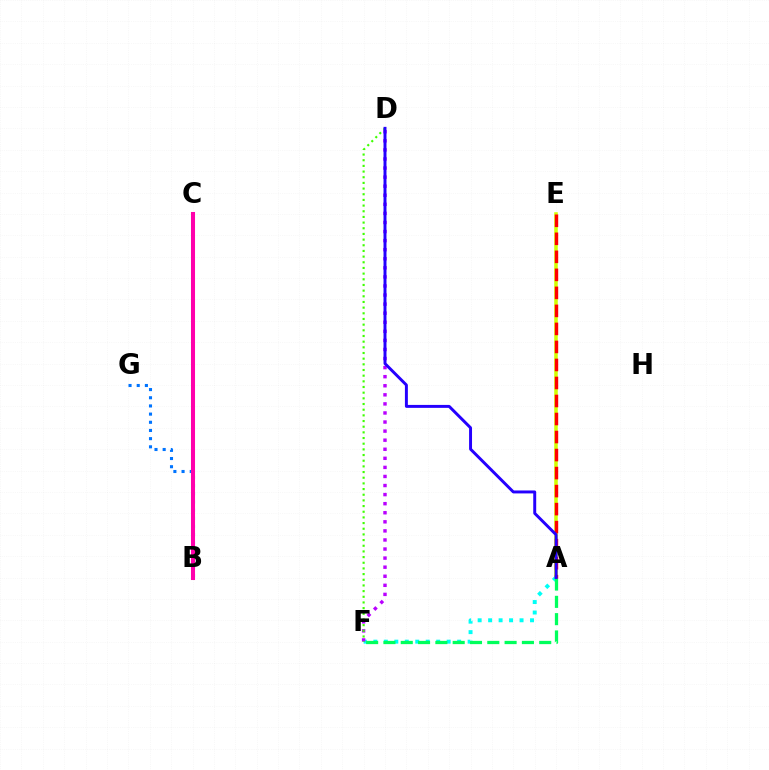{('B', 'G'): [{'color': '#0074ff', 'line_style': 'dotted', 'thickness': 2.22}], ('B', 'C'): [{'color': '#ff9400', 'line_style': 'dashed', 'thickness': 2.08}, {'color': '#ff00ac', 'line_style': 'solid', 'thickness': 2.91}], ('A', 'E'): [{'color': '#d1ff00', 'line_style': 'solid', 'thickness': 2.55}, {'color': '#ff0000', 'line_style': 'dashed', 'thickness': 2.45}], ('A', 'F'): [{'color': '#00fff6', 'line_style': 'dotted', 'thickness': 2.85}, {'color': '#00ff5c', 'line_style': 'dashed', 'thickness': 2.35}], ('D', 'F'): [{'color': '#b900ff', 'line_style': 'dotted', 'thickness': 2.46}, {'color': '#3dff00', 'line_style': 'dotted', 'thickness': 1.54}], ('A', 'D'): [{'color': '#2500ff', 'line_style': 'solid', 'thickness': 2.12}]}